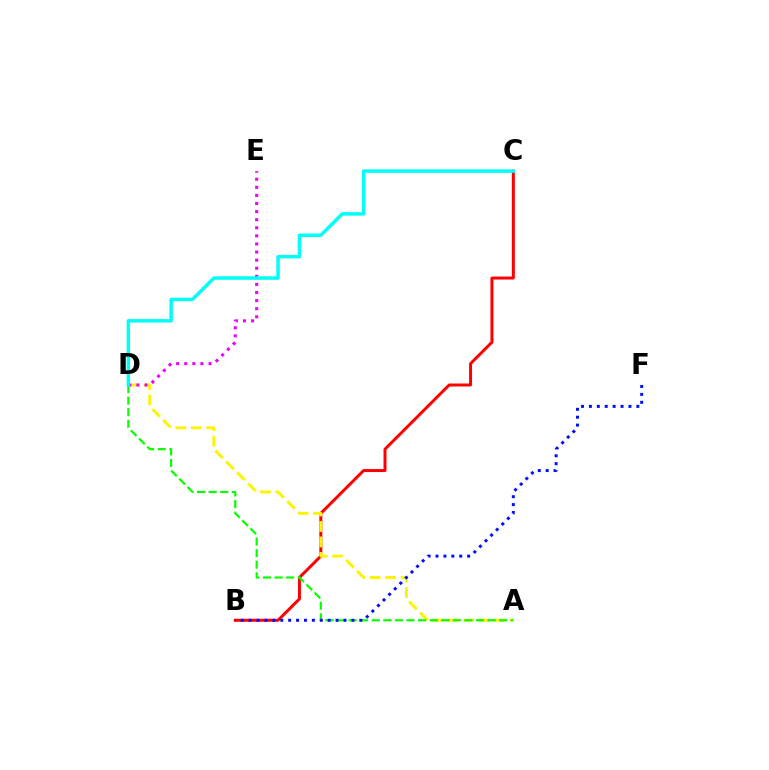{('B', 'C'): [{'color': '#ff0000', 'line_style': 'solid', 'thickness': 2.15}], ('A', 'D'): [{'color': '#fcf500', 'line_style': 'dashed', 'thickness': 2.1}, {'color': '#08ff00', 'line_style': 'dashed', 'thickness': 1.57}], ('D', 'E'): [{'color': '#ee00ff', 'line_style': 'dotted', 'thickness': 2.2}], ('B', 'F'): [{'color': '#0010ff', 'line_style': 'dotted', 'thickness': 2.15}], ('C', 'D'): [{'color': '#00fff6', 'line_style': 'solid', 'thickness': 2.51}]}